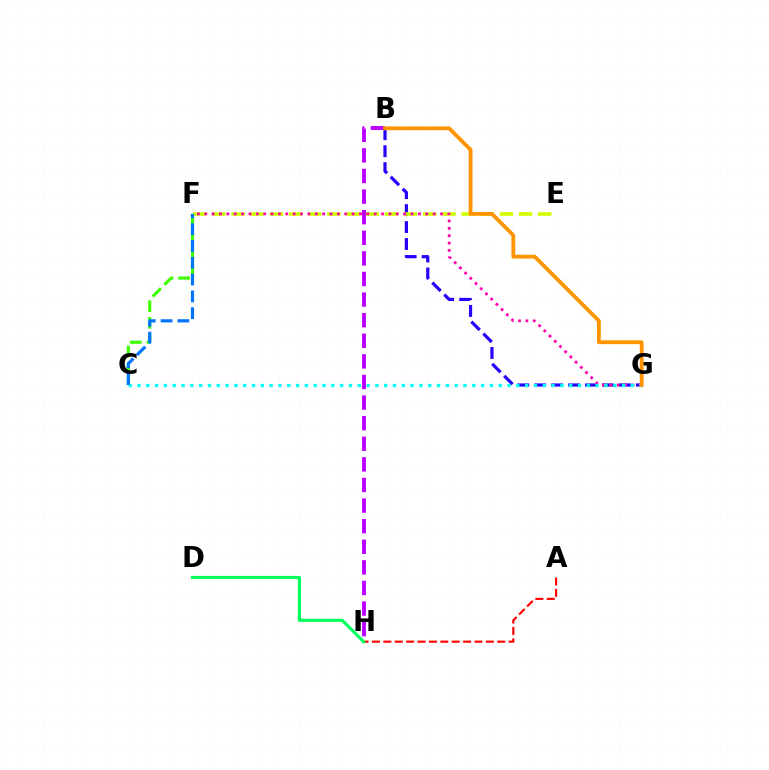{('B', 'G'): [{'color': '#2500ff', 'line_style': 'dashed', 'thickness': 2.3}, {'color': '#ff9400', 'line_style': 'solid', 'thickness': 2.74}], ('E', 'F'): [{'color': '#d1ff00', 'line_style': 'dashed', 'thickness': 2.6}], ('A', 'H'): [{'color': '#ff0000', 'line_style': 'dashed', 'thickness': 1.55}], ('C', 'F'): [{'color': '#3dff00', 'line_style': 'dashed', 'thickness': 2.27}, {'color': '#0074ff', 'line_style': 'dashed', 'thickness': 2.28}], ('F', 'G'): [{'color': '#ff00ac', 'line_style': 'dotted', 'thickness': 2.0}], ('B', 'H'): [{'color': '#b900ff', 'line_style': 'dashed', 'thickness': 2.8}], ('C', 'G'): [{'color': '#00fff6', 'line_style': 'dotted', 'thickness': 2.39}], ('D', 'H'): [{'color': '#00ff5c', 'line_style': 'solid', 'thickness': 2.28}]}